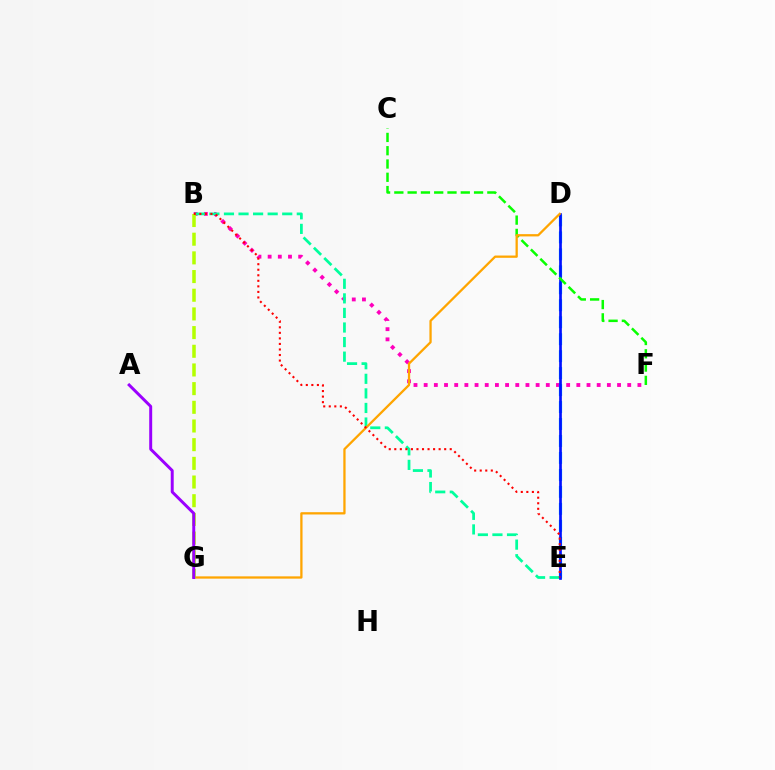{('B', 'F'): [{'color': '#ff00bd', 'line_style': 'dotted', 'thickness': 2.77}], ('B', 'E'): [{'color': '#00ff9d', 'line_style': 'dashed', 'thickness': 1.98}, {'color': '#ff0000', 'line_style': 'dotted', 'thickness': 1.51}], ('D', 'E'): [{'color': '#00b5ff', 'line_style': 'dashed', 'thickness': 2.3}, {'color': '#0010ff', 'line_style': 'solid', 'thickness': 1.93}], ('C', 'F'): [{'color': '#08ff00', 'line_style': 'dashed', 'thickness': 1.8}], ('D', 'G'): [{'color': '#ffa500', 'line_style': 'solid', 'thickness': 1.64}], ('B', 'G'): [{'color': '#b3ff00', 'line_style': 'dashed', 'thickness': 2.54}], ('A', 'G'): [{'color': '#9b00ff', 'line_style': 'solid', 'thickness': 2.13}]}